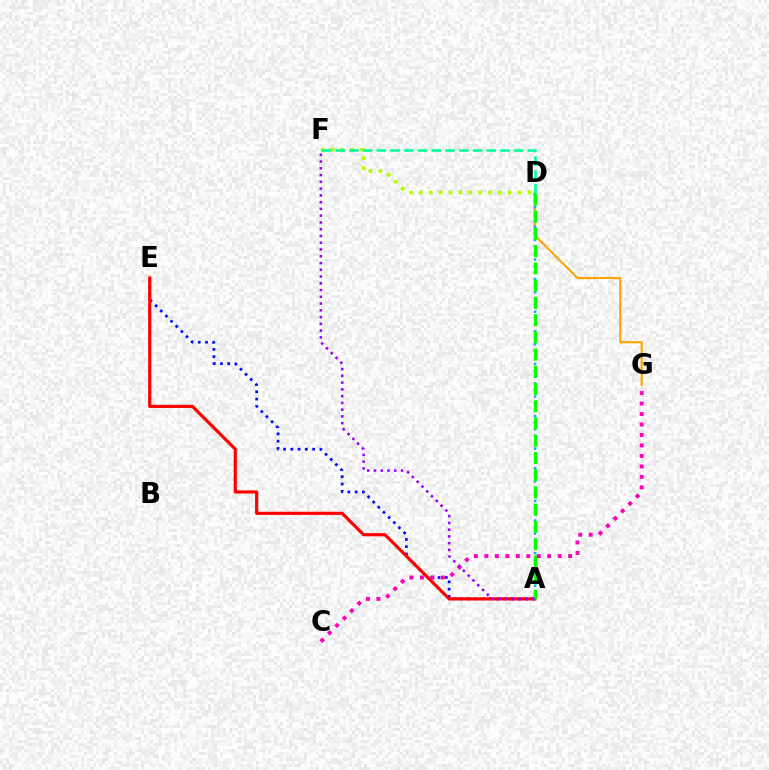{('D', 'G'): [{'color': '#ffa500', 'line_style': 'solid', 'thickness': 1.54}], ('A', 'E'): [{'color': '#0010ff', 'line_style': 'dotted', 'thickness': 1.98}, {'color': '#ff0000', 'line_style': 'solid', 'thickness': 2.27}], ('A', 'D'): [{'color': '#00b5ff', 'line_style': 'dotted', 'thickness': 1.77}, {'color': '#08ff00', 'line_style': 'dashed', 'thickness': 2.34}], ('D', 'F'): [{'color': '#b3ff00', 'line_style': 'dotted', 'thickness': 2.68}, {'color': '#00ff9d', 'line_style': 'dashed', 'thickness': 1.87}], ('C', 'G'): [{'color': '#ff00bd', 'line_style': 'dotted', 'thickness': 2.85}], ('A', 'F'): [{'color': '#9b00ff', 'line_style': 'dotted', 'thickness': 1.84}]}